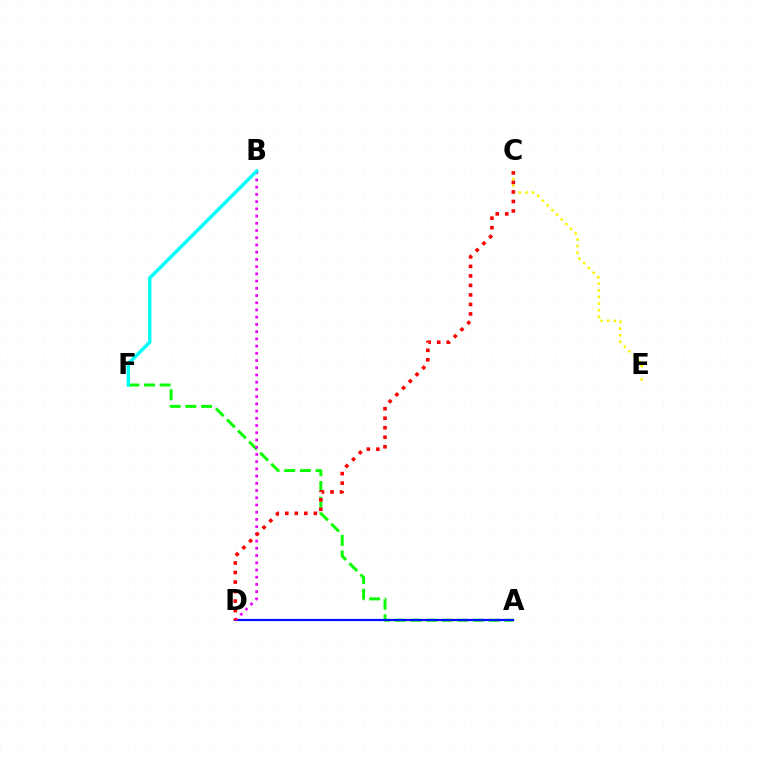{('A', 'F'): [{'color': '#08ff00', 'line_style': 'dashed', 'thickness': 2.13}], ('A', 'D'): [{'color': '#0010ff', 'line_style': 'solid', 'thickness': 1.58}], ('C', 'E'): [{'color': '#fcf500', 'line_style': 'dotted', 'thickness': 1.8}], ('B', 'D'): [{'color': '#ee00ff', 'line_style': 'dotted', 'thickness': 1.96}], ('B', 'F'): [{'color': '#00fff6', 'line_style': 'solid', 'thickness': 2.47}], ('C', 'D'): [{'color': '#ff0000', 'line_style': 'dotted', 'thickness': 2.59}]}